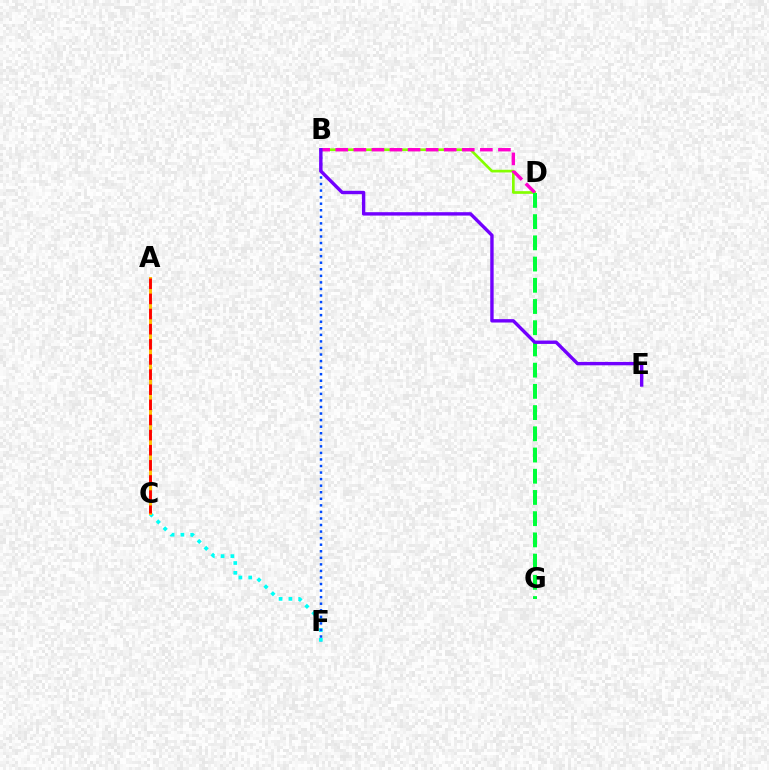{('C', 'F'): [{'color': '#00fff6', 'line_style': 'dotted', 'thickness': 2.66}], ('B', 'D'): [{'color': '#84ff00', 'line_style': 'solid', 'thickness': 1.93}, {'color': '#ff00cf', 'line_style': 'dashed', 'thickness': 2.46}], ('A', 'C'): [{'color': '#ffbd00', 'line_style': 'solid', 'thickness': 2.12}, {'color': '#ff0000', 'line_style': 'dashed', 'thickness': 2.06}], ('B', 'F'): [{'color': '#004bff', 'line_style': 'dotted', 'thickness': 1.78}], ('D', 'G'): [{'color': '#00ff39', 'line_style': 'dashed', 'thickness': 2.88}], ('B', 'E'): [{'color': '#7200ff', 'line_style': 'solid', 'thickness': 2.44}]}